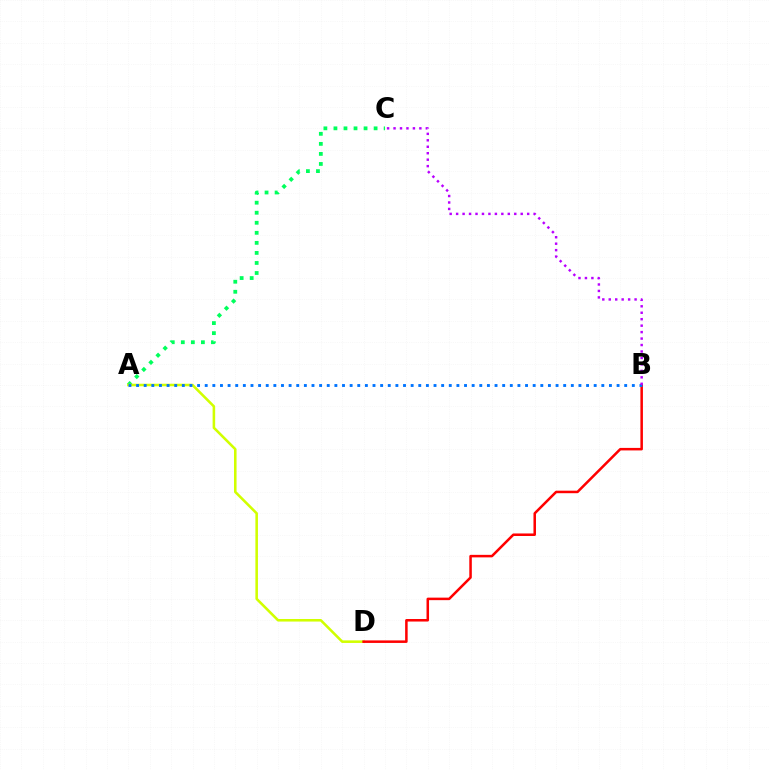{('A', 'C'): [{'color': '#00ff5c', 'line_style': 'dotted', 'thickness': 2.73}], ('A', 'D'): [{'color': '#d1ff00', 'line_style': 'solid', 'thickness': 1.85}], ('B', 'D'): [{'color': '#ff0000', 'line_style': 'solid', 'thickness': 1.81}], ('A', 'B'): [{'color': '#0074ff', 'line_style': 'dotted', 'thickness': 2.07}], ('B', 'C'): [{'color': '#b900ff', 'line_style': 'dotted', 'thickness': 1.75}]}